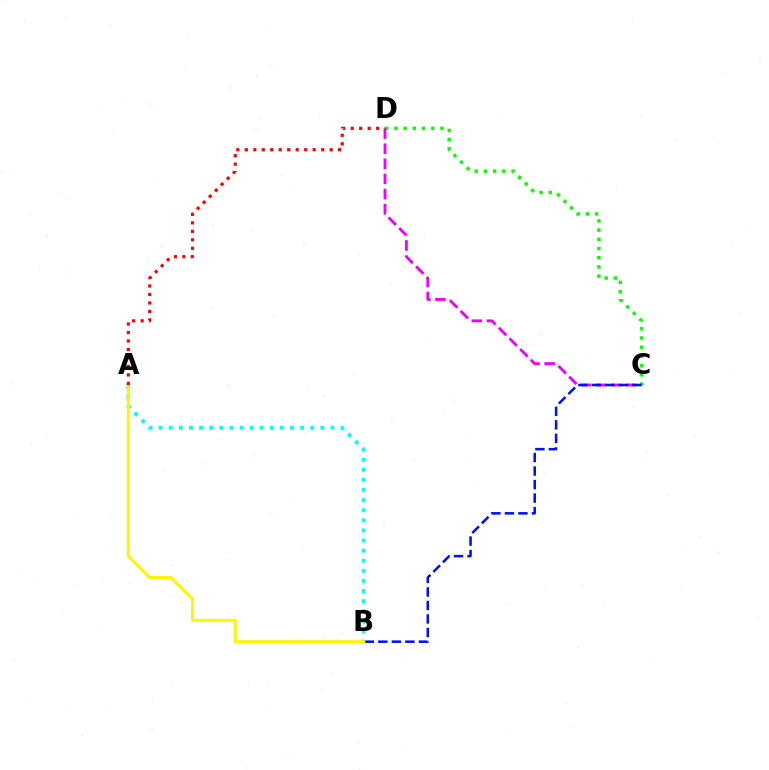{('C', 'D'): [{'color': '#08ff00', 'line_style': 'dotted', 'thickness': 2.5}, {'color': '#ee00ff', 'line_style': 'dashed', 'thickness': 2.05}], ('B', 'C'): [{'color': '#0010ff', 'line_style': 'dashed', 'thickness': 1.84}], ('A', 'B'): [{'color': '#00fff6', 'line_style': 'dotted', 'thickness': 2.75}, {'color': '#fcf500', 'line_style': 'solid', 'thickness': 2.15}], ('A', 'D'): [{'color': '#ff0000', 'line_style': 'dotted', 'thickness': 2.31}]}